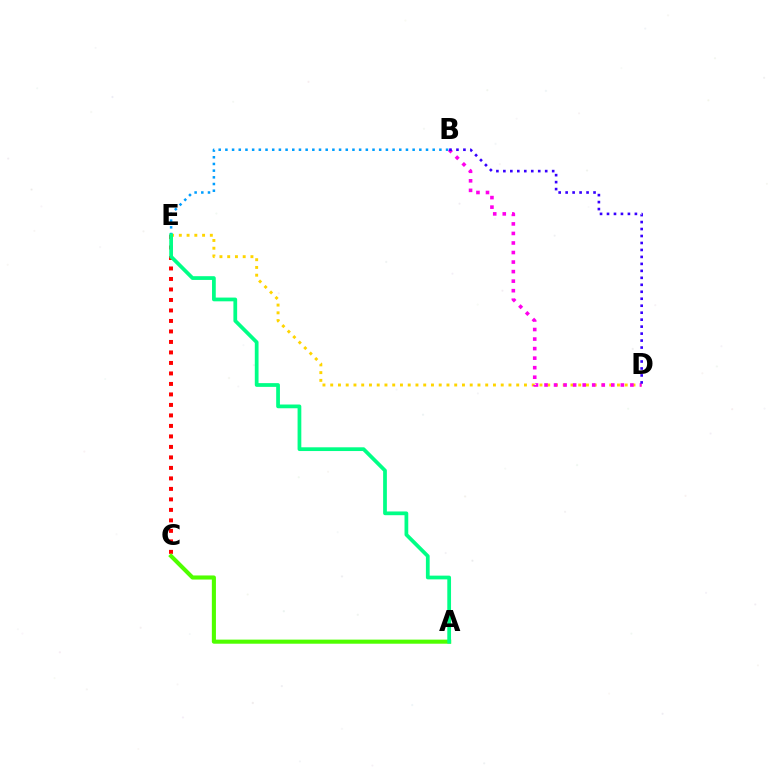{('D', 'E'): [{'color': '#ffd500', 'line_style': 'dotted', 'thickness': 2.11}], ('B', 'E'): [{'color': '#009eff', 'line_style': 'dotted', 'thickness': 1.82}], ('C', 'E'): [{'color': '#ff0000', 'line_style': 'dotted', 'thickness': 2.85}], ('B', 'D'): [{'color': '#ff00ed', 'line_style': 'dotted', 'thickness': 2.59}, {'color': '#3700ff', 'line_style': 'dotted', 'thickness': 1.89}], ('A', 'C'): [{'color': '#4fff00', 'line_style': 'solid', 'thickness': 2.94}], ('A', 'E'): [{'color': '#00ff86', 'line_style': 'solid', 'thickness': 2.69}]}